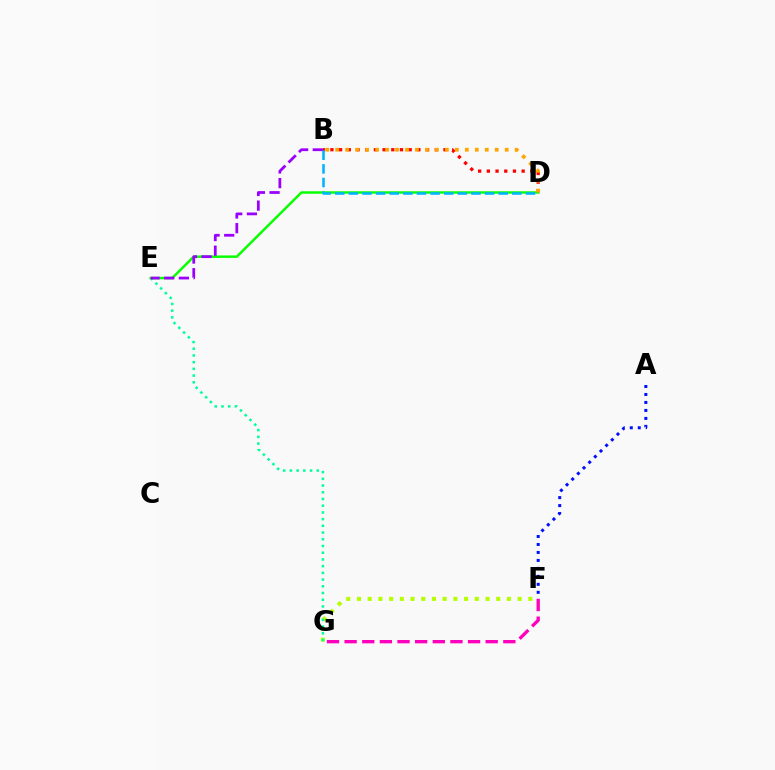{('B', 'D'): [{'color': '#ff0000', 'line_style': 'dotted', 'thickness': 2.36}, {'color': '#ffa500', 'line_style': 'dotted', 'thickness': 2.71}, {'color': '#00b5ff', 'line_style': 'dashed', 'thickness': 1.85}], ('F', 'G'): [{'color': '#b3ff00', 'line_style': 'dotted', 'thickness': 2.91}, {'color': '#ff00bd', 'line_style': 'dashed', 'thickness': 2.4}], ('E', 'G'): [{'color': '#00ff9d', 'line_style': 'dotted', 'thickness': 1.82}], ('D', 'E'): [{'color': '#08ff00', 'line_style': 'solid', 'thickness': 1.78}], ('B', 'E'): [{'color': '#9b00ff', 'line_style': 'dashed', 'thickness': 1.99}], ('A', 'F'): [{'color': '#0010ff', 'line_style': 'dotted', 'thickness': 2.17}]}